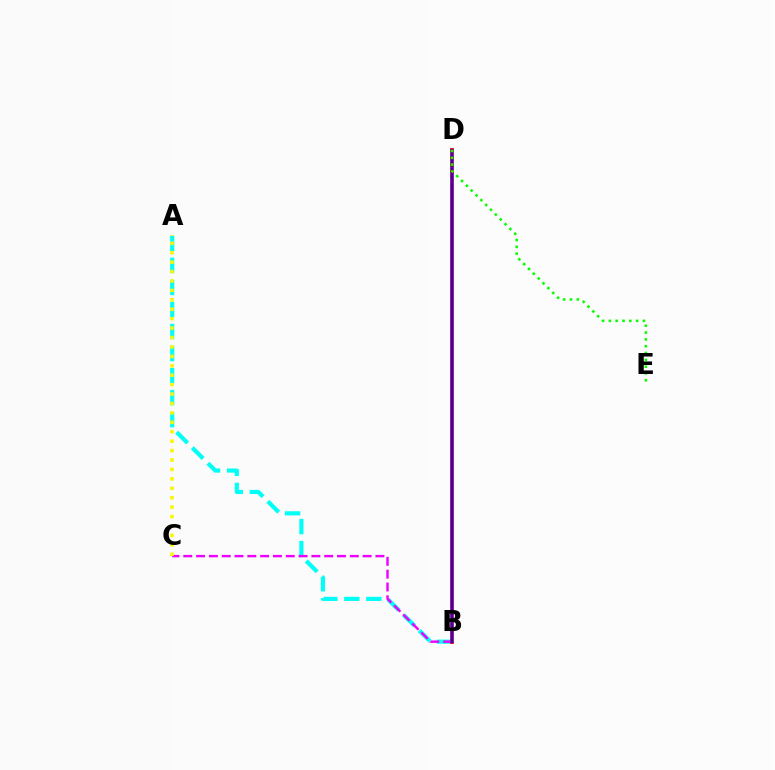{('A', 'B'): [{'color': '#00fff6', 'line_style': 'dashed', 'thickness': 2.99}], ('B', 'C'): [{'color': '#ee00ff', 'line_style': 'dashed', 'thickness': 1.74}], ('A', 'C'): [{'color': '#fcf500', 'line_style': 'dotted', 'thickness': 2.56}], ('B', 'D'): [{'color': '#ff0000', 'line_style': 'solid', 'thickness': 2.78}, {'color': '#0010ff', 'line_style': 'solid', 'thickness': 1.67}], ('D', 'E'): [{'color': '#08ff00', 'line_style': 'dotted', 'thickness': 1.85}]}